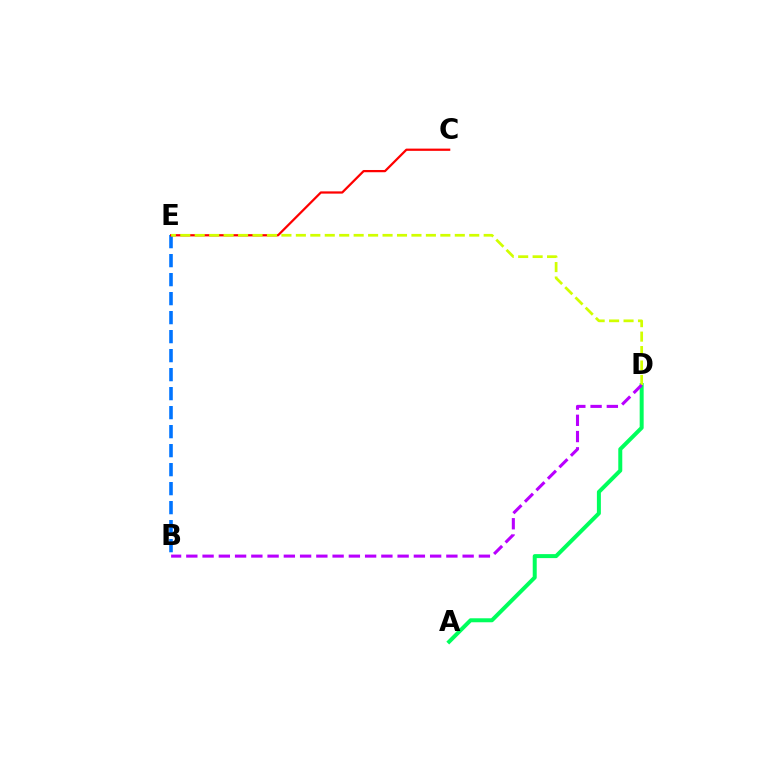{('A', 'D'): [{'color': '#00ff5c', 'line_style': 'solid', 'thickness': 2.87}], ('B', 'E'): [{'color': '#0074ff', 'line_style': 'dashed', 'thickness': 2.58}], ('C', 'E'): [{'color': '#ff0000', 'line_style': 'solid', 'thickness': 1.61}], ('D', 'E'): [{'color': '#d1ff00', 'line_style': 'dashed', 'thickness': 1.96}], ('B', 'D'): [{'color': '#b900ff', 'line_style': 'dashed', 'thickness': 2.21}]}